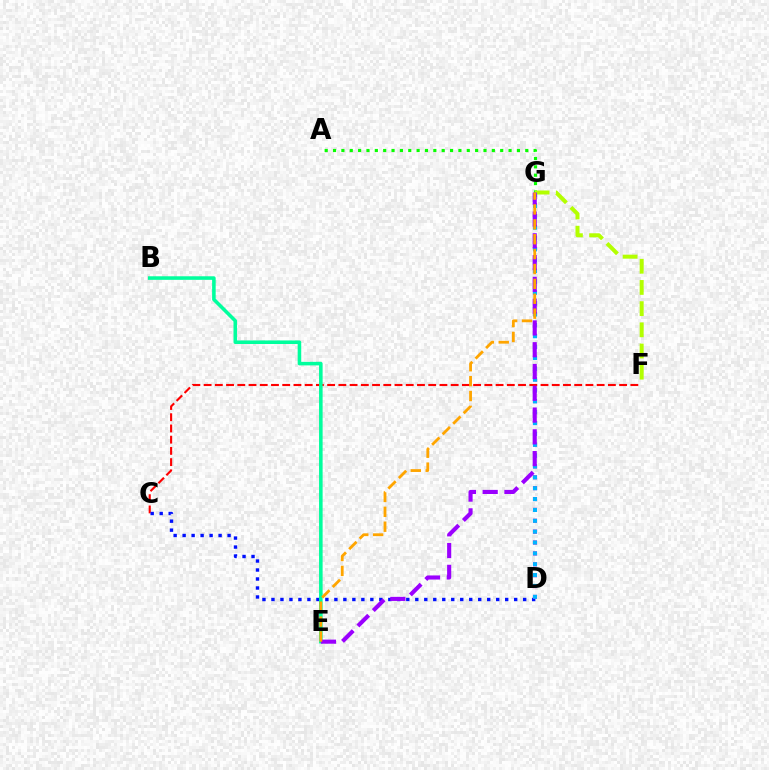{('C', 'F'): [{'color': '#ff0000', 'line_style': 'dashed', 'thickness': 1.53}], ('A', 'G'): [{'color': '#08ff00', 'line_style': 'dotted', 'thickness': 2.27}], ('C', 'D'): [{'color': '#0010ff', 'line_style': 'dotted', 'thickness': 2.44}], ('D', 'G'): [{'color': '#ff00bd', 'line_style': 'dotted', 'thickness': 2.96}, {'color': '#00b5ff', 'line_style': 'dotted', 'thickness': 2.95}], ('B', 'E'): [{'color': '#00ff9d', 'line_style': 'solid', 'thickness': 2.57}], ('F', 'G'): [{'color': '#b3ff00', 'line_style': 'dashed', 'thickness': 2.88}], ('E', 'G'): [{'color': '#9b00ff', 'line_style': 'dashed', 'thickness': 2.96}, {'color': '#ffa500', 'line_style': 'dashed', 'thickness': 2.02}]}